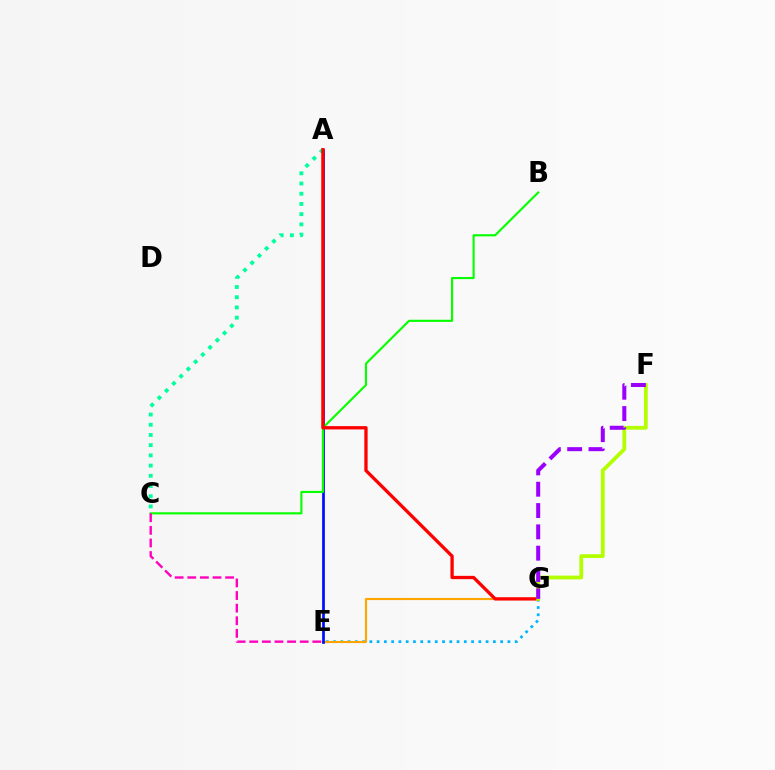{('E', 'G'): [{'color': '#00b5ff', 'line_style': 'dotted', 'thickness': 1.97}, {'color': '#ffa500', 'line_style': 'solid', 'thickness': 1.54}], ('A', 'C'): [{'color': '#00ff9d', 'line_style': 'dotted', 'thickness': 2.77}], ('A', 'E'): [{'color': '#0010ff', 'line_style': 'solid', 'thickness': 1.97}], ('B', 'C'): [{'color': '#08ff00', 'line_style': 'solid', 'thickness': 1.54}], ('A', 'G'): [{'color': '#ff0000', 'line_style': 'solid', 'thickness': 2.38}], ('F', 'G'): [{'color': '#b3ff00', 'line_style': 'solid', 'thickness': 2.72}, {'color': '#9b00ff', 'line_style': 'dashed', 'thickness': 2.9}], ('C', 'E'): [{'color': '#ff00bd', 'line_style': 'dashed', 'thickness': 1.71}]}